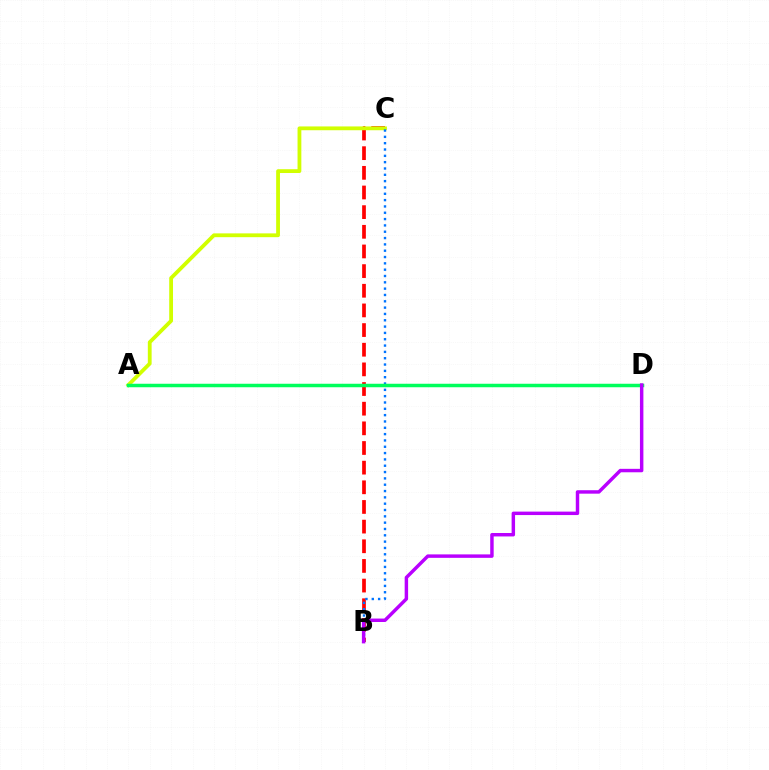{('B', 'C'): [{'color': '#ff0000', 'line_style': 'dashed', 'thickness': 2.67}, {'color': '#0074ff', 'line_style': 'dotted', 'thickness': 1.72}], ('A', 'C'): [{'color': '#d1ff00', 'line_style': 'solid', 'thickness': 2.74}], ('A', 'D'): [{'color': '#00ff5c', 'line_style': 'solid', 'thickness': 2.51}], ('B', 'D'): [{'color': '#b900ff', 'line_style': 'solid', 'thickness': 2.48}]}